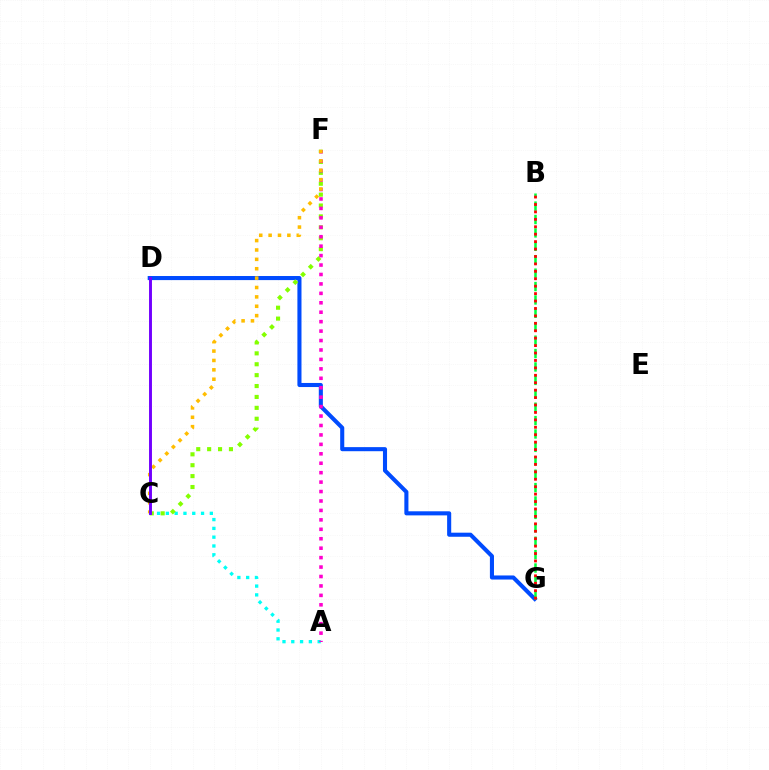{('A', 'C'): [{'color': '#00fff6', 'line_style': 'dotted', 'thickness': 2.39}], ('D', 'G'): [{'color': '#004bff', 'line_style': 'solid', 'thickness': 2.94}], ('C', 'F'): [{'color': '#84ff00', 'line_style': 'dotted', 'thickness': 2.96}, {'color': '#ffbd00', 'line_style': 'dotted', 'thickness': 2.55}], ('B', 'G'): [{'color': '#00ff39', 'line_style': 'dashed', 'thickness': 1.82}, {'color': '#ff0000', 'line_style': 'dotted', 'thickness': 2.02}], ('A', 'F'): [{'color': '#ff00cf', 'line_style': 'dotted', 'thickness': 2.56}], ('C', 'D'): [{'color': '#7200ff', 'line_style': 'solid', 'thickness': 2.1}]}